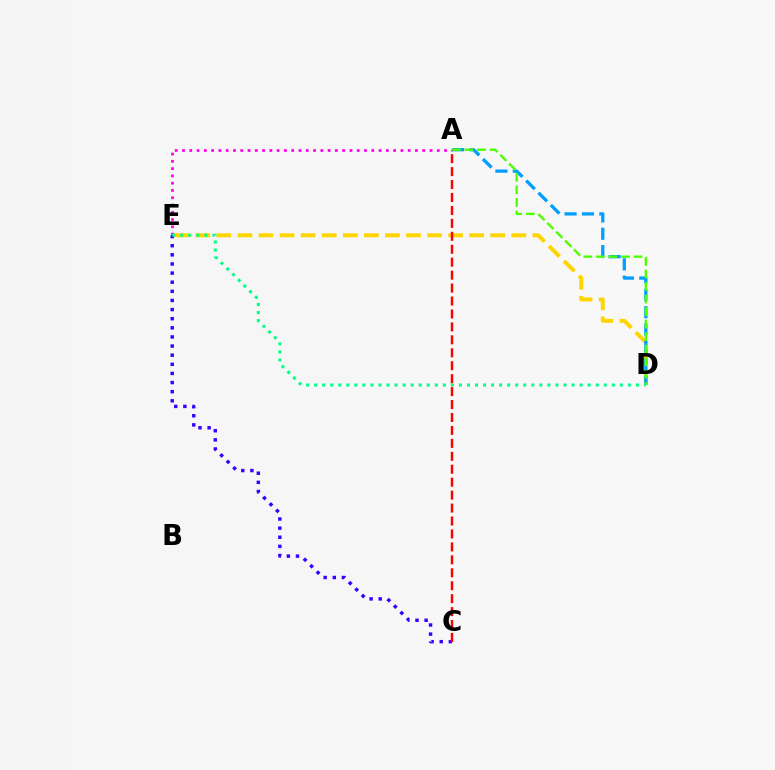{('A', 'E'): [{'color': '#ff00ed', 'line_style': 'dotted', 'thickness': 1.98}], ('C', 'E'): [{'color': '#3700ff', 'line_style': 'dotted', 'thickness': 2.48}], ('D', 'E'): [{'color': '#ffd500', 'line_style': 'dashed', 'thickness': 2.86}, {'color': '#00ff86', 'line_style': 'dotted', 'thickness': 2.19}], ('A', 'D'): [{'color': '#009eff', 'line_style': 'dashed', 'thickness': 2.36}, {'color': '#4fff00', 'line_style': 'dashed', 'thickness': 1.7}], ('A', 'C'): [{'color': '#ff0000', 'line_style': 'dashed', 'thickness': 1.76}]}